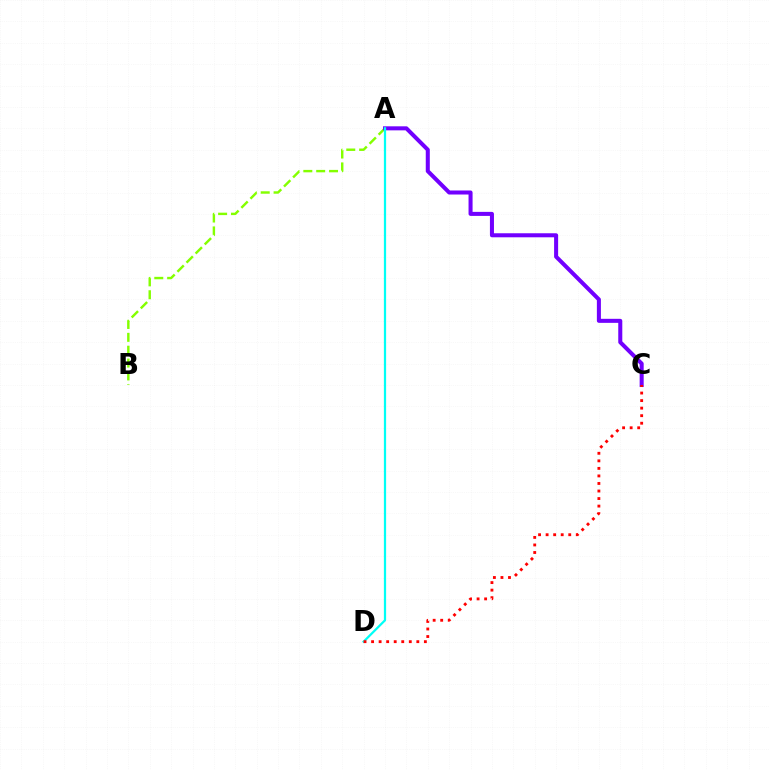{('A', 'B'): [{'color': '#84ff00', 'line_style': 'dashed', 'thickness': 1.75}], ('A', 'C'): [{'color': '#7200ff', 'line_style': 'solid', 'thickness': 2.91}], ('A', 'D'): [{'color': '#00fff6', 'line_style': 'solid', 'thickness': 1.61}], ('C', 'D'): [{'color': '#ff0000', 'line_style': 'dotted', 'thickness': 2.05}]}